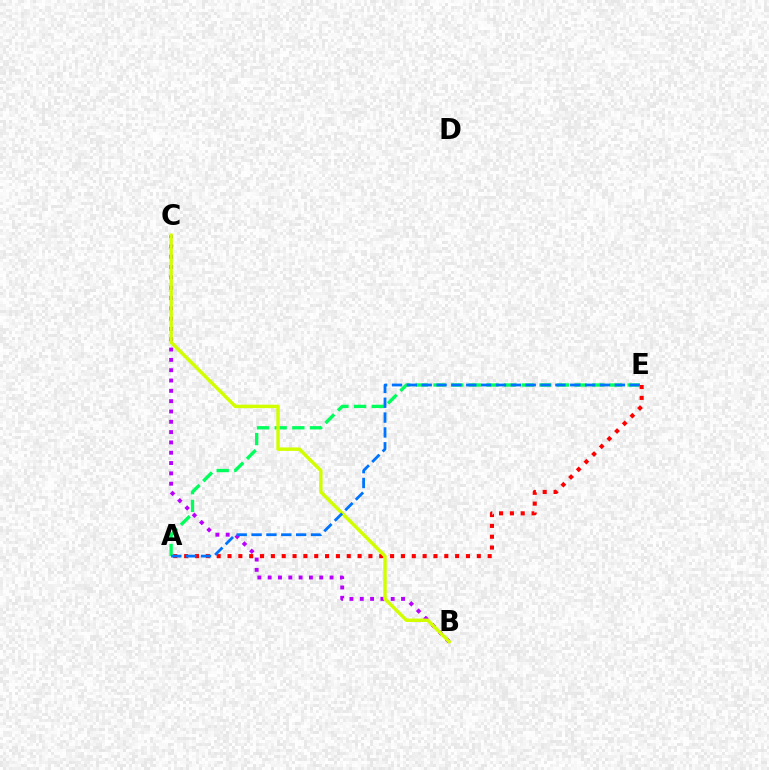{('A', 'E'): [{'color': '#ff0000', 'line_style': 'dotted', 'thickness': 2.94}, {'color': '#00ff5c', 'line_style': 'dashed', 'thickness': 2.4}, {'color': '#0074ff', 'line_style': 'dashed', 'thickness': 2.02}], ('B', 'C'): [{'color': '#b900ff', 'line_style': 'dotted', 'thickness': 2.8}, {'color': '#d1ff00', 'line_style': 'solid', 'thickness': 2.48}]}